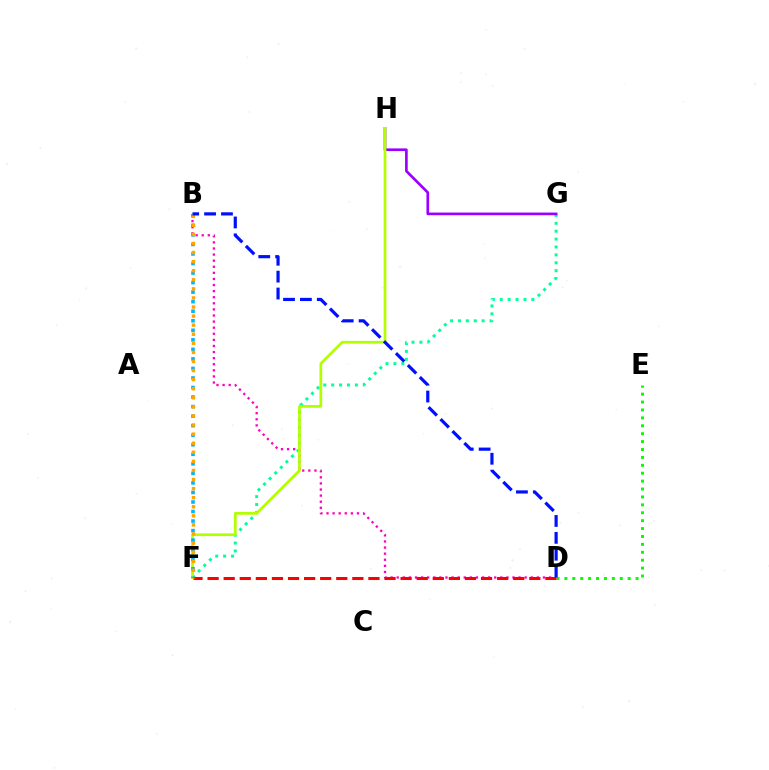{('B', 'D'): [{'color': '#ff00bd', 'line_style': 'dotted', 'thickness': 1.66}, {'color': '#0010ff', 'line_style': 'dashed', 'thickness': 2.29}], ('F', 'G'): [{'color': '#00ff9d', 'line_style': 'dotted', 'thickness': 2.15}], ('D', 'E'): [{'color': '#08ff00', 'line_style': 'dotted', 'thickness': 2.15}], ('G', 'H'): [{'color': '#9b00ff', 'line_style': 'solid', 'thickness': 1.92}], ('F', 'H'): [{'color': '#b3ff00', 'line_style': 'solid', 'thickness': 1.97}], ('B', 'F'): [{'color': '#00b5ff', 'line_style': 'dotted', 'thickness': 2.59}, {'color': '#ffa500', 'line_style': 'dotted', 'thickness': 2.47}], ('D', 'F'): [{'color': '#ff0000', 'line_style': 'dashed', 'thickness': 2.19}]}